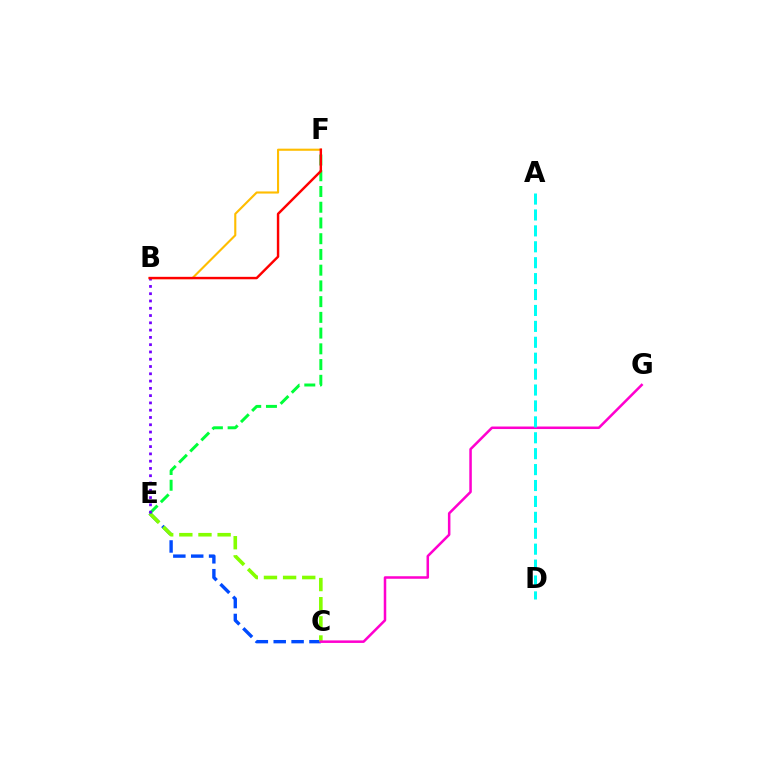{('C', 'E'): [{'color': '#004bff', 'line_style': 'dashed', 'thickness': 2.43}, {'color': '#84ff00', 'line_style': 'dashed', 'thickness': 2.6}], ('B', 'F'): [{'color': '#ffbd00', 'line_style': 'solid', 'thickness': 1.53}, {'color': '#ff0000', 'line_style': 'solid', 'thickness': 1.75}], ('E', 'F'): [{'color': '#00ff39', 'line_style': 'dashed', 'thickness': 2.14}], ('C', 'G'): [{'color': '#ff00cf', 'line_style': 'solid', 'thickness': 1.82}], ('B', 'E'): [{'color': '#7200ff', 'line_style': 'dotted', 'thickness': 1.98}], ('A', 'D'): [{'color': '#00fff6', 'line_style': 'dashed', 'thickness': 2.16}]}